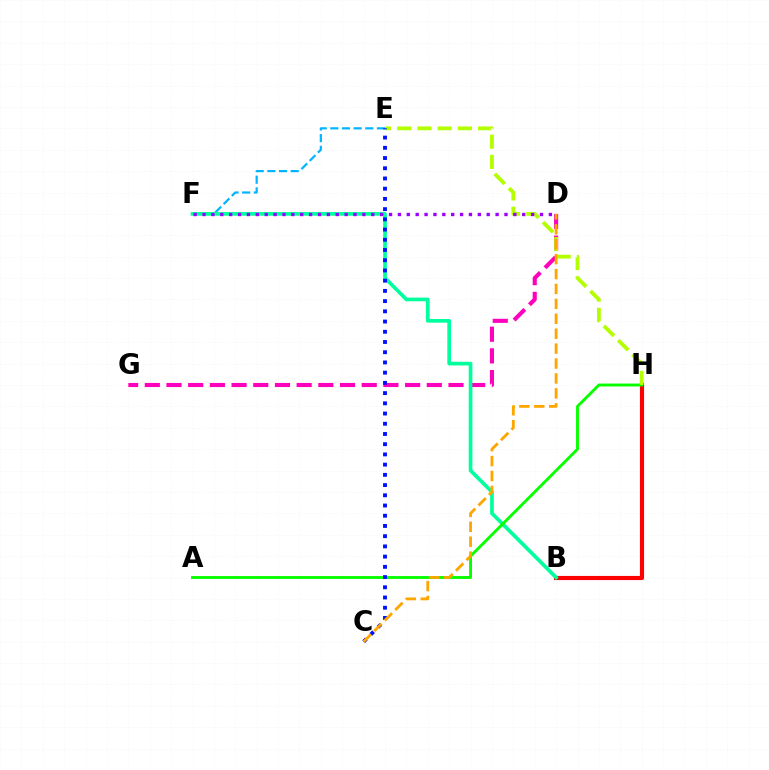{('D', 'G'): [{'color': '#ff00bd', 'line_style': 'dashed', 'thickness': 2.95}], ('E', 'F'): [{'color': '#00b5ff', 'line_style': 'dashed', 'thickness': 1.58}], ('B', 'H'): [{'color': '#ff0000', 'line_style': 'solid', 'thickness': 2.98}], ('B', 'F'): [{'color': '#00ff9d', 'line_style': 'solid', 'thickness': 2.65}], ('A', 'H'): [{'color': '#08ff00', 'line_style': 'solid', 'thickness': 2.08}], ('E', 'H'): [{'color': '#b3ff00', 'line_style': 'dashed', 'thickness': 2.75}], ('D', 'F'): [{'color': '#9b00ff', 'line_style': 'dotted', 'thickness': 2.41}], ('C', 'E'): [{'color': '#0010ff', 'line_style': 'dotted', 'thickness': 2.78}], ('C', 'D'): [{'color': '#ffa500', 'line_style': 'dashed', 'thickness': 2.03}]}